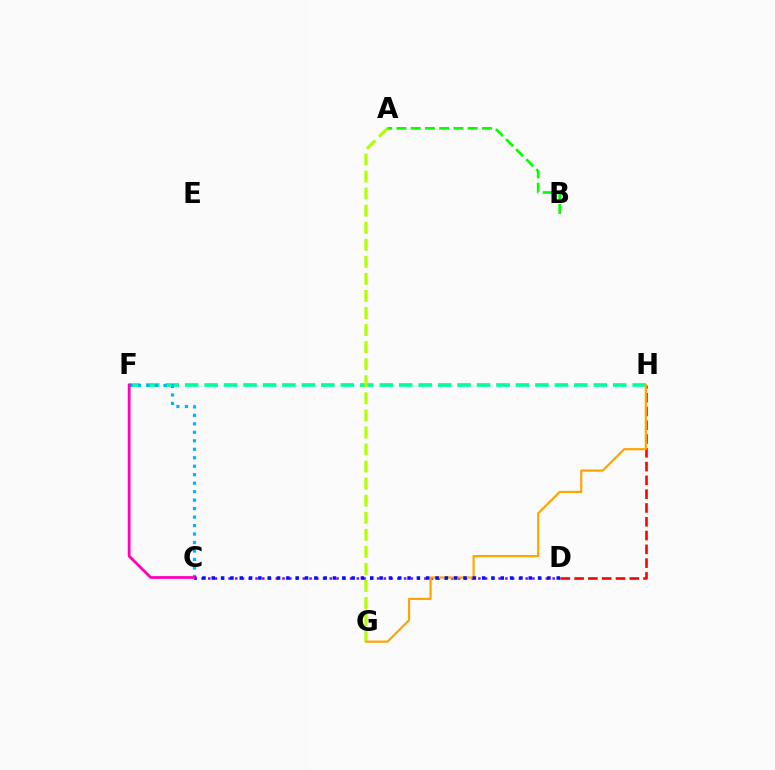{('D', 'H'): [{'color': '#ff0000', 'line_style': 'dashed', 'thickness': 1.87}], ('F', 'H'): [{'color': '#00ff9d', 'line_style': 'dashed', 'thickness': 2.64}], ('A', 'G'): [{'color': '#b3ff00', 'line_style': 'dashed', 'thickness': 2.32}], ('C', 'D'): [{'color': '#9b00ff', 'line_style': 'dotted', 'thickness': 1.83}, {'color': '#0010ff', 'line_style': 'dotted', 'thickness': 2.53}], ('G', 'H'): [{'color': '#ffa500', 'line_style': 'solid', 'thickness': 1.58}], ('A', 'B'): [{'color': '#08ff00', 'line_style': 'dashed', 'thickness': 1.94}], ('C', 'F'): [{'color': '#00b5ff', 'line_style': 'dotted', 'thickness': 2.3}, {'color': '#ff00bd', 'line_style': 'solid', 'thickness': 1.99}]}